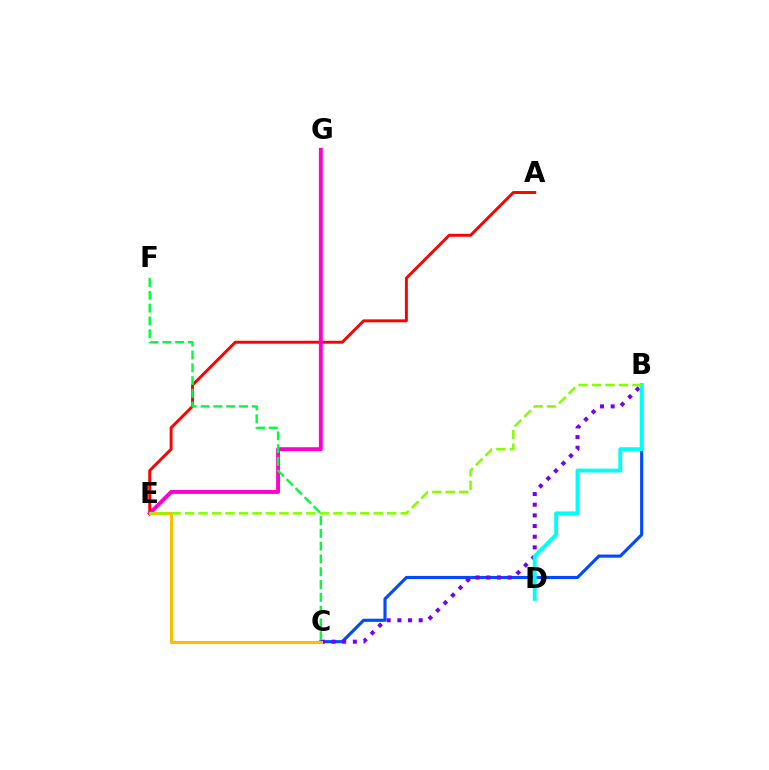{('B', 'C'): [{'color': '#004bff', 'line_style': 'solid', 'thickness': 2.25}, {'color': '#7200ff', 'line_style': 'dotted', 'thickness': 2.9}], ('A', 'E'): [{'color': '#ff0000', 'line_style': 'solid', 'thickness': 2.11}], ('E', 'G'): [{'color': '#ff00cf', 'line_style': 'solid', 'thickness': 2.8}], ('B', 'D'): [{'color': '#00fff6', 'line_style': 'solid', 'thickness': 2.81}], ('C', 'E'): [{'color': '#ffbd00', 'line_style': 'solid', 'thickness': 2.21}], ('B', 'E'): [{'color': '#84ff00', 'line_style': 'dashed', 'thickness': 1.83}], ('C', 'F'): [{'color': '#00ff39', 'line_style': 'dashed', 'thickness': 1.74}]}